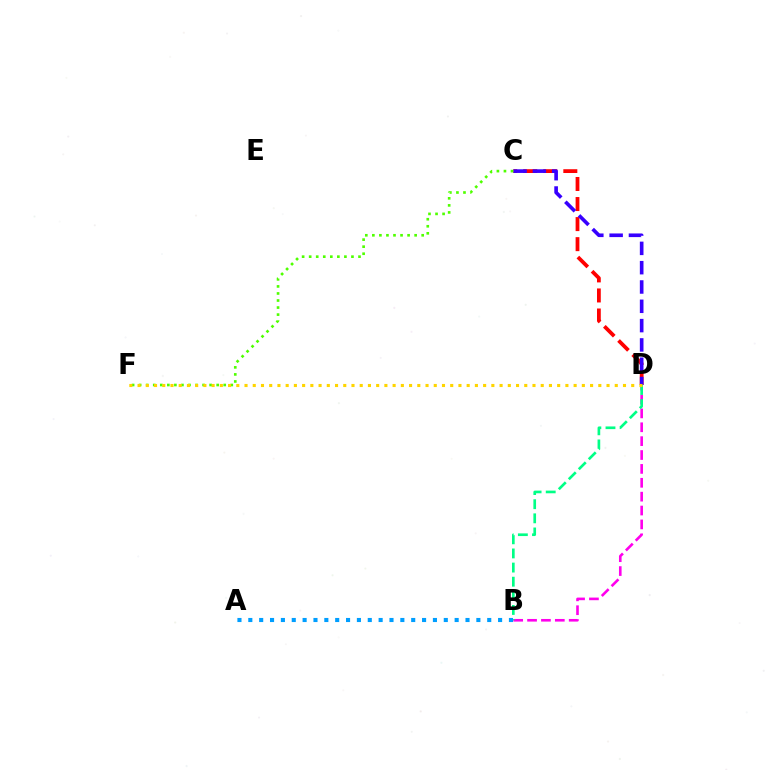{('C', 'D'): [{'color': '#ff0000', 'line_style': 'dashed', 'thickness': 2.72}, {'color': '#3700ff', 'line_style': 'dashed', 'thickness': 2.62}], ('B', 'D'): [{'color': '#ff00ed', 'line_style': 'dashed', 'thickness': 1.89}, {'color': '#00ff86', 'line_style': 'dashed', 'thickness': 1.92}], ('C', 'F'): [{'color': '#4fff00', 'line_style': 'dotted', 'thickness': 1.91}], ('A', 'B'): [{'color': '#009eff', 'line_style': 'dotted', 'thickness': 2.95}], ('D', 'F'): [{'color': '#ffd500', 'line_style': 'dotted', 'thickness': 2.24}]}